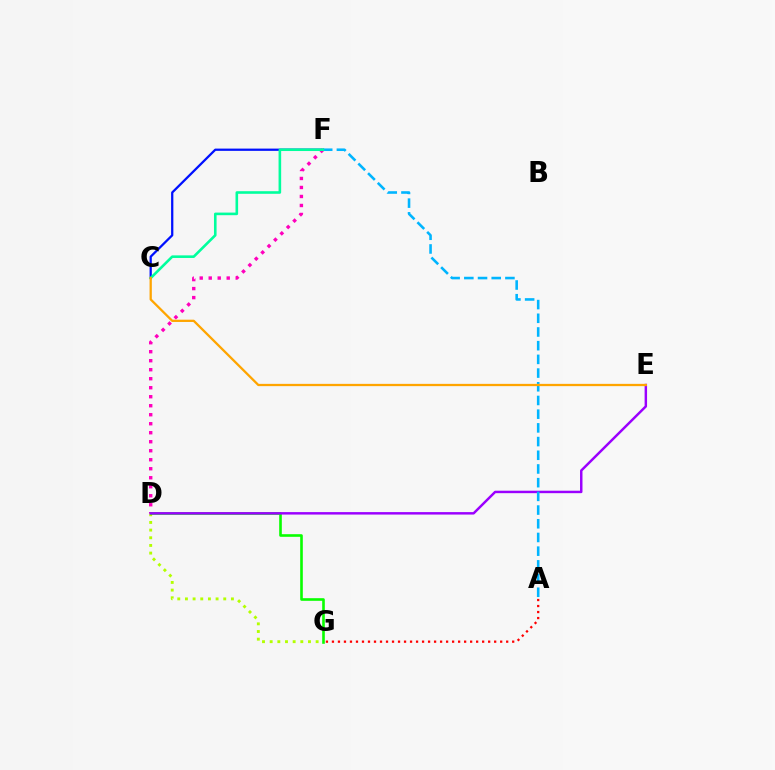{('A', 'G'): [{'color': '#ff0000', 'line_style': 'dotted', 'thickness': 1.63}], ('D', 'G'): [{'color': '#b3ff00', 'line_style': 'dotted', 'thickness': 2.08}, {'color': '#08ff00', 'line_style': 'solid', 'thickness': 1.88}], ('D', 'F'): [{'color': '#ff00bd', 'line_style': 'dotted', 'thickness': 2.45}], ('D', 'E'): [{'color': '#9b00ff', 'line_style': 'solid', 'thickness': 1.77}], ('C', 'F'): [{'color': '#0010ff', 'line_style': 'solid', 'thickness': 1.63}, {'color': '#00ff9d', 'line_style': 'solid', 'thickness': 1.87}], ('A', 'F'): [{'color': '#00b5ff', 'line_style': 'dashed', 'thickness': 1.86}], ('C', 'E'): [{'color': '#ffa500', 'line_style': 'solid', 'thickness': 1.64}]}